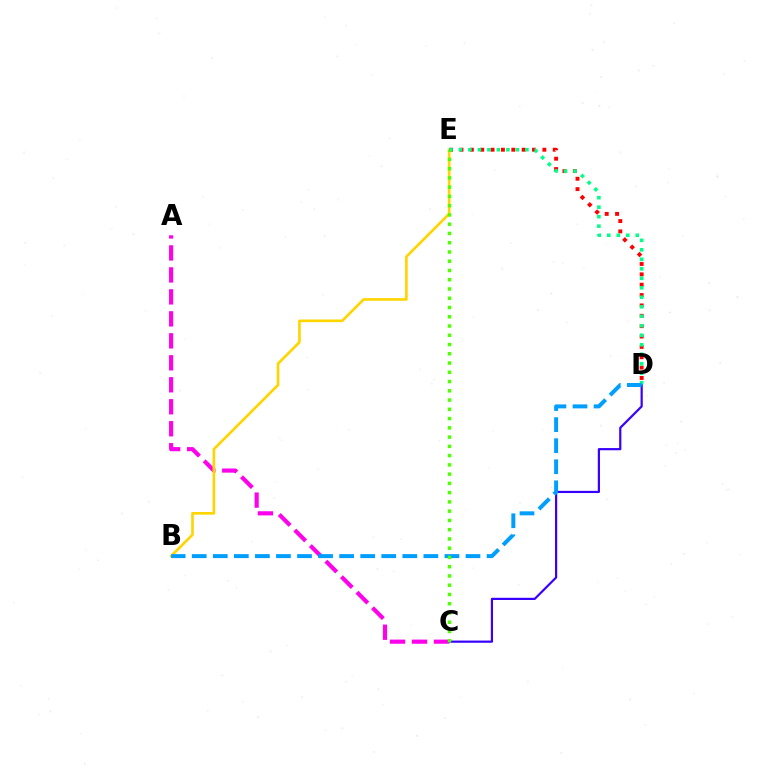{('A', 'C'): [{'color': '#ff00ed', 'line_style': 'dashed', 'thickness': 2.99}], ('C', 'D'): [{'color': '#3700ff', 'line_style': 'solid', 'thickness': 1.58}], ('B', 'E'): [{'color': '#ffd500', 'line_style': 'solid', 'thickness': 1.91}], ('D', 'E'): [{'color': '#ff0000', 'line_style': 'dotted', 'thickness': 2.82}, {'color': '#00ff86', 'line_style': 'dotted', 'thickness': 2.58}], ('B', 'D'): [{'color': '#009eff', 'line_style': 'dashed', 'thickness': 2.86}], ('C', 'E'): [{'color': '#4fff00', 'line_style': 'dotted', 'thickness': 2.52}]}